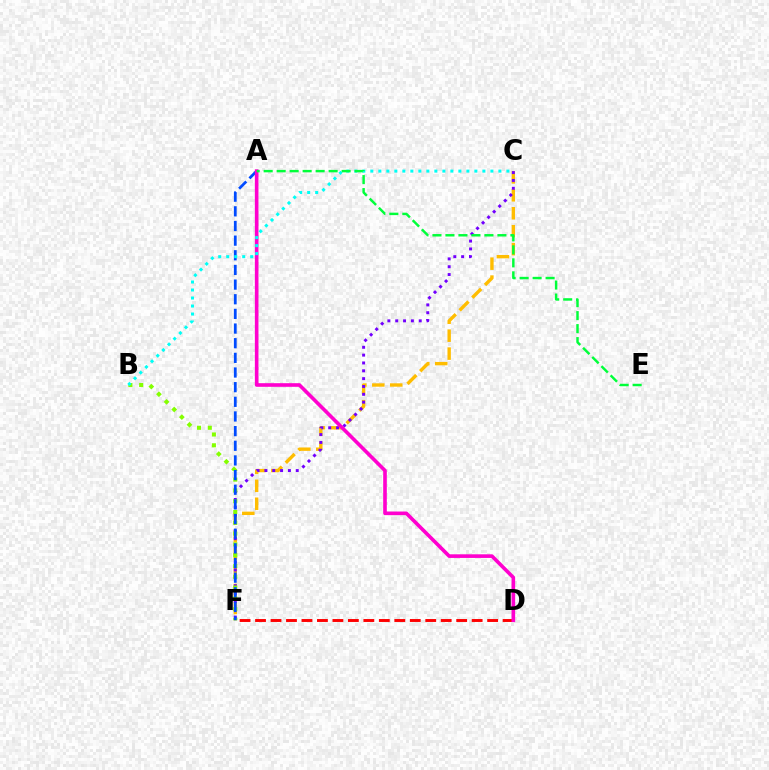{('C', 'F'): [{'color': '#ffbd00', 'line_style': 'dashed', 'thickness': 2.44}, {'color': '#7200ff', 'line_style': 'dotted', 'thickness': 2.13}], ('B', 'F'): [{'color': '#84ff00', 'line_style': 'dotted', 'thickness': 2.93}], ('A', 'F'): [{'color': '#004bff', 'line_style': 'dashed', 'thickness': 1.99}], ('D', 'F'): [{'color': '#ff0000', 'line_style': 'dashed', 'thickness': 2.1}], ('A', 'D'): [{'color': '#ff00cf', 'line_style': 'solid', 'thickness': 2.61}], ('B', 'C'): [{'color': '#00fff6', 'line_style': 'dotted', 'thickness': 2.17}], ('A', 'E'): [{'color': '#00ff39', 'line_style': 'dashed', 'thickness': 1.77}]}